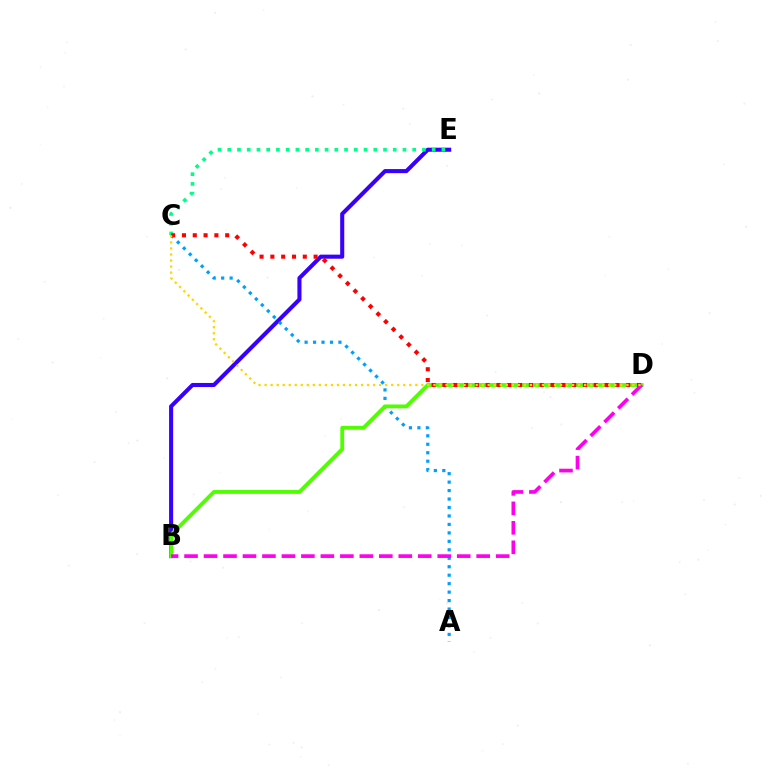{('B', 'E'): [{'color': '#3700ff', 'line_style': 'solid', 'thickness': 2.93}], ('A', 'C'): [{'color': '#009eff', 'line_style': 'dotted', 'thickness': 2.3}], ('B', 'D'): [{'color': '#4fff00', 'line_style': 'solid', 'thickness': 2.76}, {'color': '#ff00ed', 'line_style': 'dashed', 'thickness': 2.65}], ('C', 'E'): [{'color': '#00ff86', 'line_style': 'dotted', 'thickness': 2.64}], ('C', 'D'): [{'color': '#ff0000', 'line_style': 'dotted', 'thickness': 2.94}, {'color': '#ffd500', 'line_style': 'dotted', 'thickness': 1.64}]}